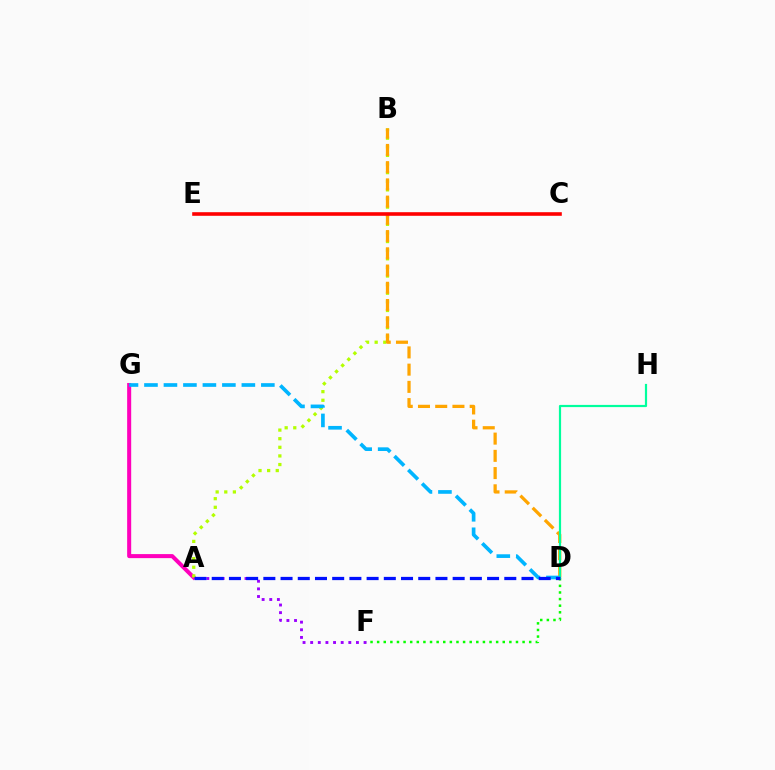{('A', 'G'): [{'color': '#ff00bd', 'line_style': 'solid', 'thickness': 2.9}], ('A', 'B'): [{'color': '#b3ff00', 'line_style': 'dotted', 'thickness': 2.34}], ('B', 'D'): [{'color': '#ffa500', 'line_style': 'dashed', 'thickness': 2.34}], ('D', 'F'): [{'color': '#08ff00', 'line_style': 'dotted', 'thickness': 1.8}], ('D', 'H'): [{'color': '#00ff9d', 'line_style': 'solid', 'thickness': 1.58}], ('D', 'G'): [{'color': '#00b5ff', 'line_style': 'dashed', 'thickness': 2.65}], ('A', 'F'): [{'color': '#9b00ff', 'line_style': 'dotted', 'thickness': 2.07}], ('A', 'D'): [{'color': '#0010ff', 'line_style': 'dashed', 'thickness': 2.34}], ('C', 'E'): [{'color': '#ff0000', 'line_style': 'solid', 'thickness': 2.59}]}